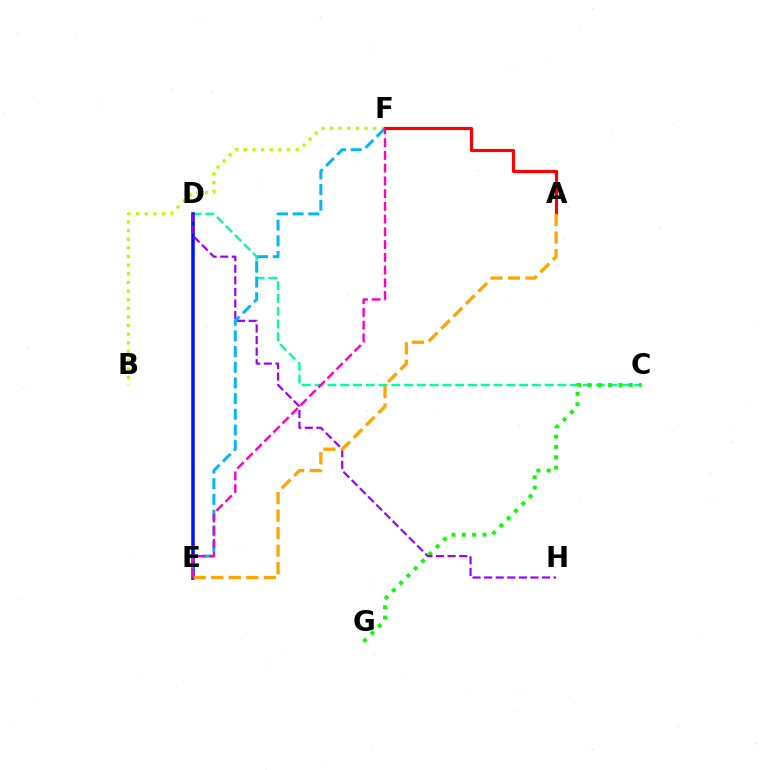{('B', 'F'): [{'color': '#b3ff00', 'line_style': 'dotted', 'thickness': 2.35}], ('C', 'D'): [{'color': '#00ff9d', 'line_style': 'dashed', 'thickness': 1.74}], ('C', 'G'): [{'color': '#08ff00', 'line_style': 'dotted', 'thickness': 2.81}], ('D', 'E'): [{'color': '#0010ff', 'line_style': 'solid', 'thickness': 2.56}], ('D', 'H'): [{'color': '#9b00ff', 'line_style': 'dashed', 'thickness': 1.57}], ('A', 'F'): [{'color': '#ff0000', 'line_style': 'solid', 'thickness': 2.26}], ('A', 'E'): [{'color': '#ffa500', 'line_style': 'dashed', 'thickness': 2.38}], ('E', 'F'): [{'color': '#00b5ff', 'line_style': 'dashed', 'thickness': 2.13}, {'color': '#ff00bd', 'line_style': 'dashed', 'thickness': 1.73}]}